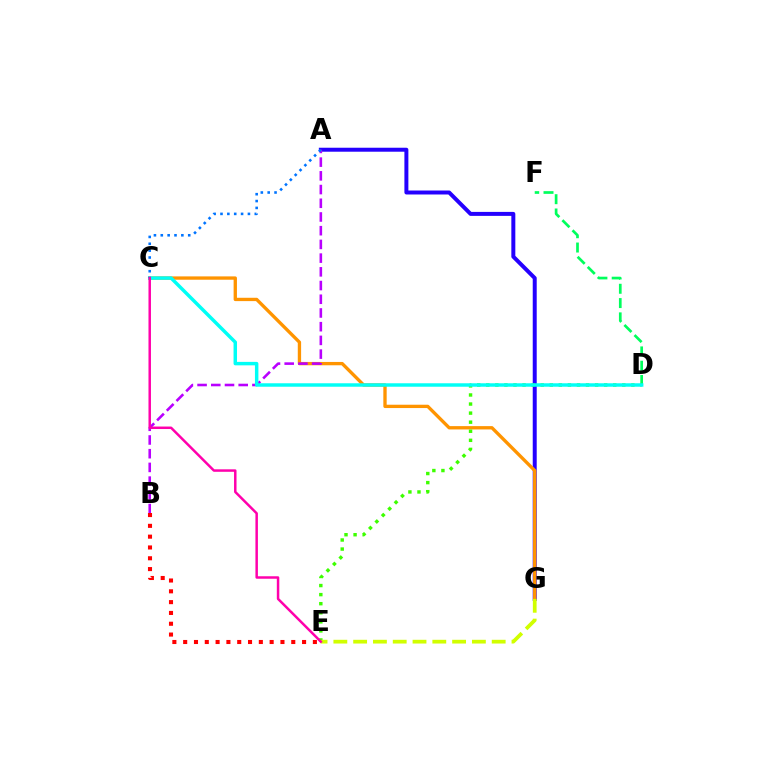{('A', 'G'): [{'color': '#2500ff', 'line_style': 'solid', 'thickness': 2.86}], ('C', 'G'): [{'color': '#ff9400', 'line_style': 'solid', 'thickness': 2.4}], ('D', 'E'): [{'color': '#3dff00', 'line_style': 'dotted', 'thickness': 2.46}], ('A', 'B'): [{'color': '#b900ff', 'line_style': 'dashed', 'thickness': 1.86}], ('D', 'F'): [{'color': '#00ff5c', 'line_style': 'dashed', 'thickness': 1.94}], ('C', 'D'): [{'color': '#00fff6', 'line_style': 'solid', 'thickness': 2.49}], ('A', 'C'): [{'color': '#0074ff', 'line_style': 'dotted', 'thickness': 1.86}], ('B', 'E'): [{'color': '#ff0000', 'line_style': 'dotted', 'thickness': 2.94}], ('E', 'G'): [{'color': '#d1ff00', 'line_style': 'dashed', 'thickness': 2.69}], ('C', 'E'): [{'color': '#ff00ac', 'line_style': 'solid', 'thickness': 1.79}]}